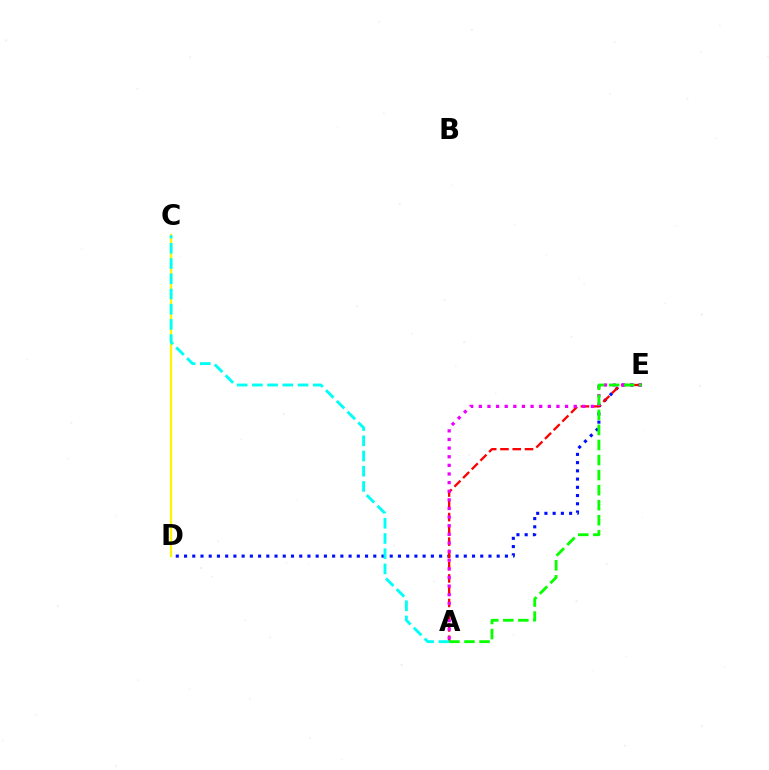{('D', 'E'): [{'color': '#0010ff', 'line_style': 'dotted', 'thickness': 2.24}], ('A', 'E'): [{'color': '#ff0000', 'line_style': 'dashed', 'thickness': 1.67}, {'color': '#ee00ff', 'line_style': 'dotted', 'thickness': 2.34}, {'color': '#08ff00', 'line_style': 'dashed', 'thickness': 2.04}], ('C', 'D'): [{'color': '#fcf500', 'line_style': 'solid', 'thickness': 1.61}], ('A', 'C'): [{'color': '#00fff6', 'line_style': 'dashed', 'thickness': 2.07}]}